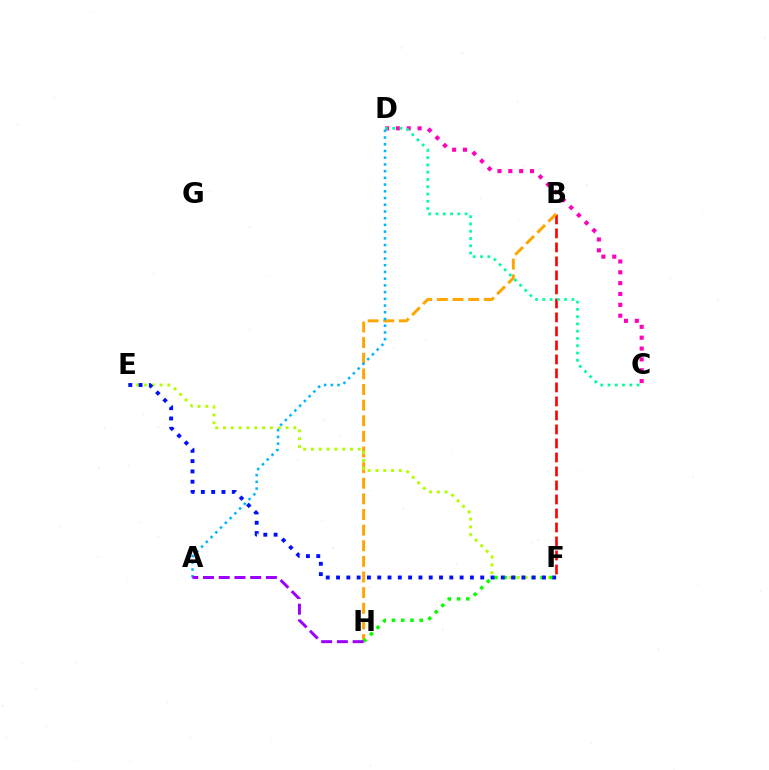{('B', 'F'): [{'color': '#ff0000', 'line_style': 'dashed', 'thickness': 1.9}], ('C', 'D'): [{'color': '#ff00bd', 'line_style': 'dotted', 'thickness': 2.95}, {'color': '#00ff9d', 'line_style': 'dotted', 'thickness': 1.98}], ('B', 'H'): [{'color': '#ffa500', 'line_style': 'dashed', 'thickness': 2.12}], ('E', 'F'): [{'color': '#b3ff00', 'line_style': 'dotted', 'thickness': 2.12}, {'color': '#0010ff', 'line_style': 'dotted', 'thickness': 2.8}], ('A', 'D'): [{'color': '#00b5ff', 'line_style': 'dotted', 'thickness': 1.83}], ('F', 'H'): [{'color': '#08ff00', 'line_style': 'dotted', 'thickness': 2.51}], ('A', 'H'): [{'color': '#9b00ff', 'line_style': 'dashed', 'thickness': 2.14}]}